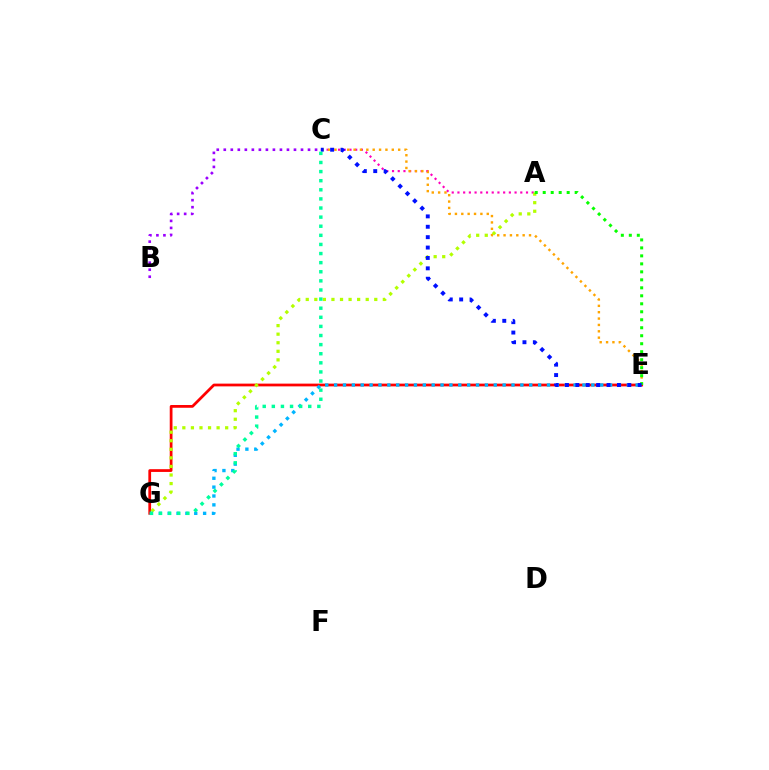{('E', 'G'): [{'color': '#ff0000', 'line_style': 'solid', 'thickness': 1.98}, {'color': '#00b5ff', 'line_style': 'dotted', 'thickness': 2.41}], ('A', 'C'): [{'color': '#ff00bd', 'line_style': 'dotted', 'thickness': 1.55}], ('C', 'E'): [{'color': '#ffa500', 'line_style': 'dotted', 'thickness': 1.73}, {'color': '#0010ff', 'line_style': 'dotted', 'thickness': 2.82}], ('A', 'G'): [{'color': '#b3ff00', 'line_style': 'dotted', 'thickness': 2.33}], ('A', 'E'): [{'color': '#08ff00', 'line_style': 'dotted', 'thickness': 2.17}], ('B', 'C'): [{'color': '#9b00ff', 'line_style': 'dotted', 'thickness': 1.91}], ('C', 'G'): [{'color': '#00ff9d', 'line_style': 'dotted', 'thickness': 2.47}]}